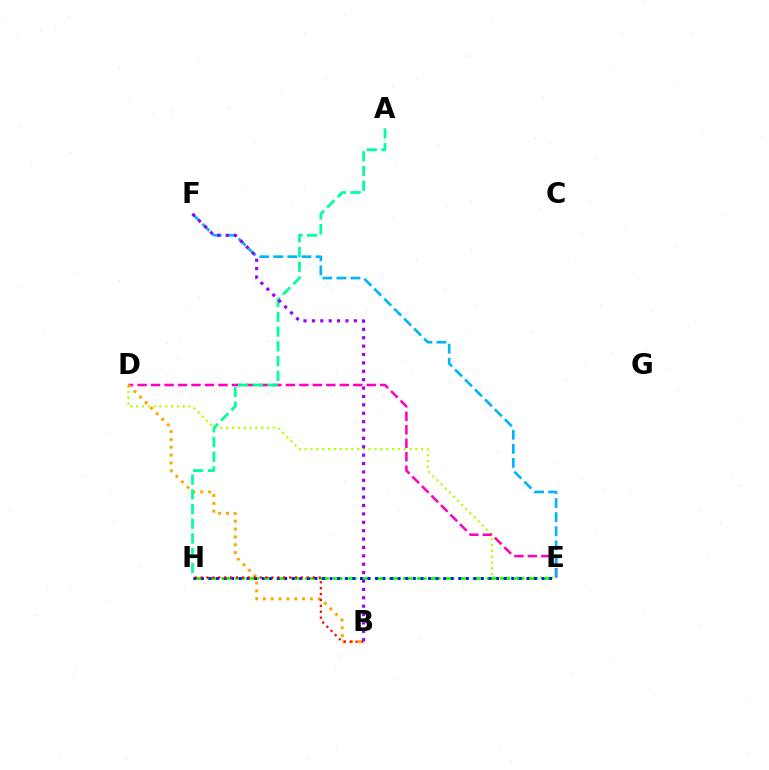{('D', 'E'): [{'color': '#b3ff00', 'line_style': 'dotted', 'thickness': 1.58}, {'color': '#ff00bd', 'line_style': 'dashed', 'thickness': 1.83}], ('E', 'H'): [{'color': '#08ff00', 'line_style': 'dashed', 'thickness': 1.9}, {'color': '#0010ff', 'line_style': 'dotted', 'thickness': 2.06}], ('B', 'D'): [{'color': '#ffa500', 'line_style': 'dotted', 'thickness': 2.13}], ('E', 'F'): [{'color': '#00b5ff', 'line_style': 'dashed', 'thickness': 1.91}], ('B', 'H'): [{'color': '#ff0000', 'line_style': 'dotted', 'thickness': 1.6}], ('A', 'H'): [{'color': '#00ff9d', 'line_style': 'dashed', 'thickness': 2.0}], ('B', 'F'): [{'color': '#9b00ff', 'line_style': 'dotted', 'thickness': 2.28}]}